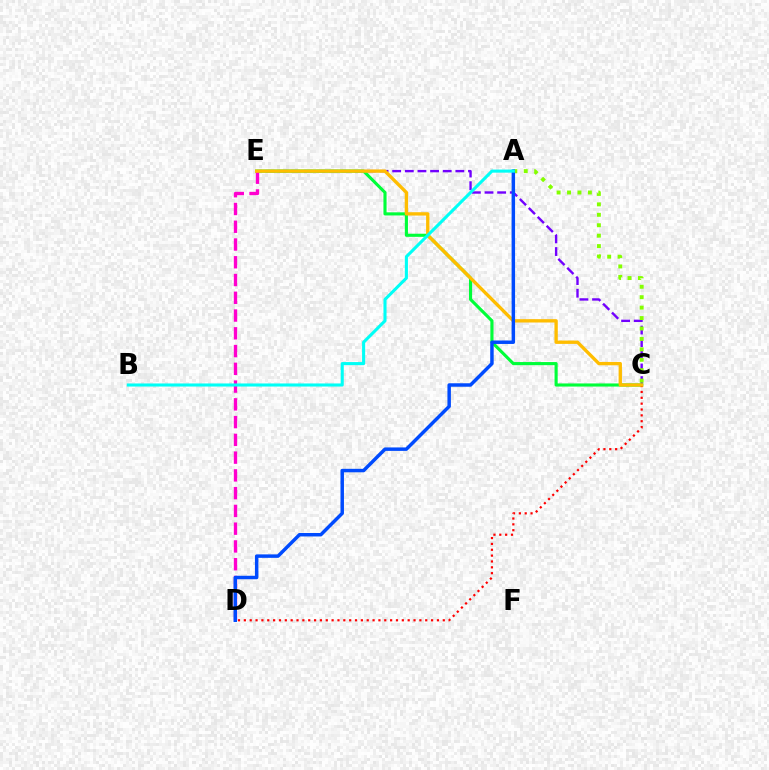{('C', 'E'): [{'color': '#7200ff', 'line_style': 'dashed', 'thickness': 1.72}, {'color': '#00ff39', 'line_style': 'solid', 'thickness': 2.24}, {'color': '#ffbd00', 'line_style': 'solid', 'thickness': 2.41}], ('A', 'C'): [{'color': '#84ff00', 'line_style': 'dotted', 'thickness': 2.83}], ('D', 'E'): [{'color': '#ff00cf', 'line_style': 'dashed', 'thickness': 2.41}], ('C', 'D'): [{'color': '#ff0000', 'line_style': 'dotted', 'thickness': 1.59}], ('A', 'D'): [{'color': '#004bff', 'line_style': 'solid', 'thickness': 2.5}], ('A', 'B'): [{'color': '#00fff6', 'line_style': 'solid', 'thickness': 2.22}]}